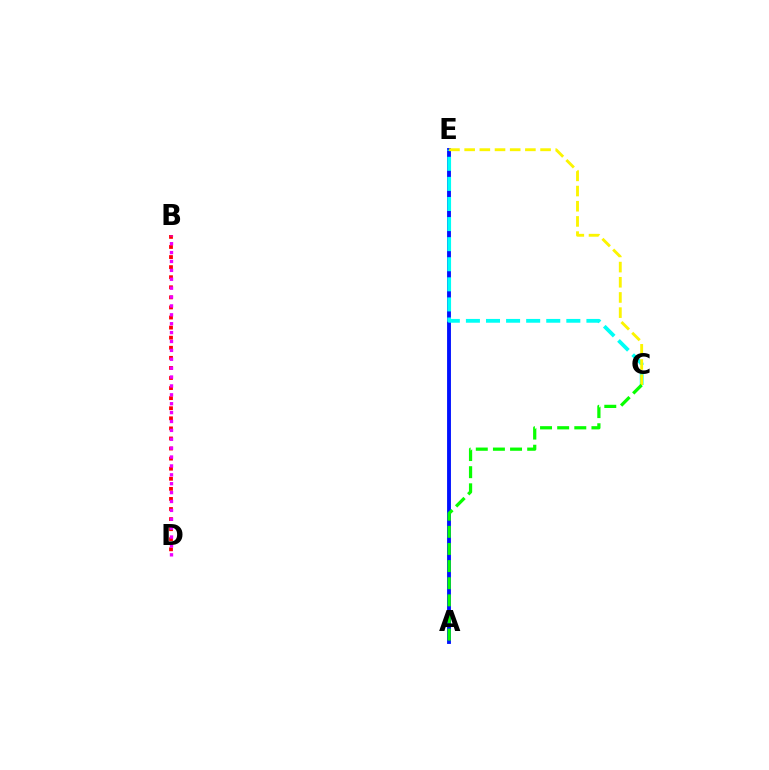{('A', 'E'): [{'color': '#0010ff', 'line_style': 'solid', 'thickness': 2.78}], ('B', 'D'): [{'color': '#ff0000', 'line_style': 'dotted', 'thickness': 2.74}, {'color': '#ee00ff', 'line_style': 'dotted', 'thickness': 2.42}], ('C', 'E'): [{'color': '#00fff6', 'line_style': 'dashed', 'thickness': 2.73}, {'color': '#fcf500', 'line_style': 'dashed', 'thickness': 2.06}], ('A', 'C'): [{'color': '#08ff00', 'line_style': 'dashed', 'thickness': 2.33}]}